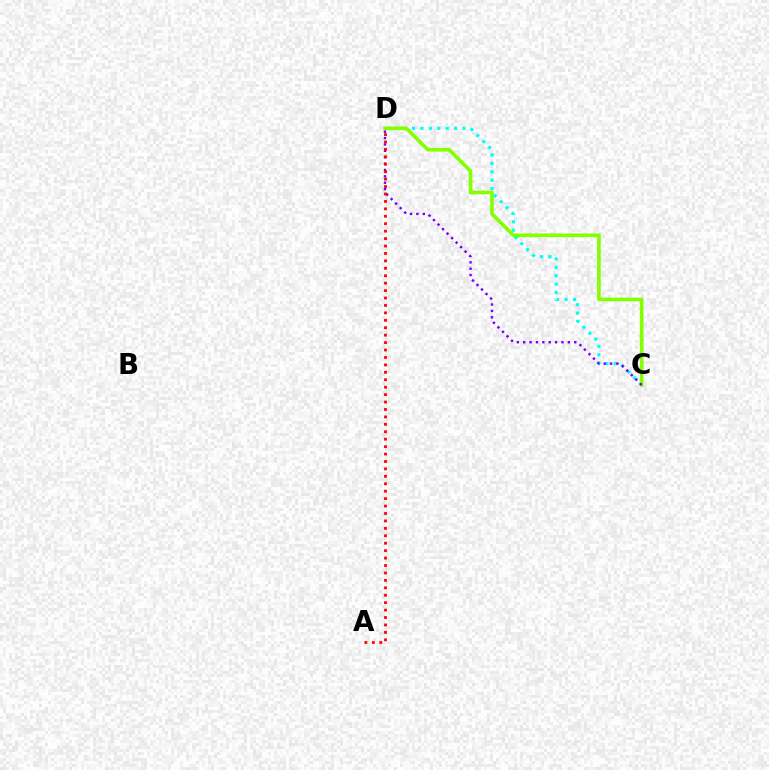{('C', 'D'): [{'color': '#00fff6', 'line_style': 'dotted', 'thickness': 2.29}, {'color': '#84ff00', 'line_style': 'solid', 'thickness': 2.61}, {'color': '#7200ff', 'line_style': 'dotted', 'thickness': 1.73}], ('A', 'D'): [{'color': '#ff0000', 'line_style': 'dotted', 'thickness': 2.02}]}